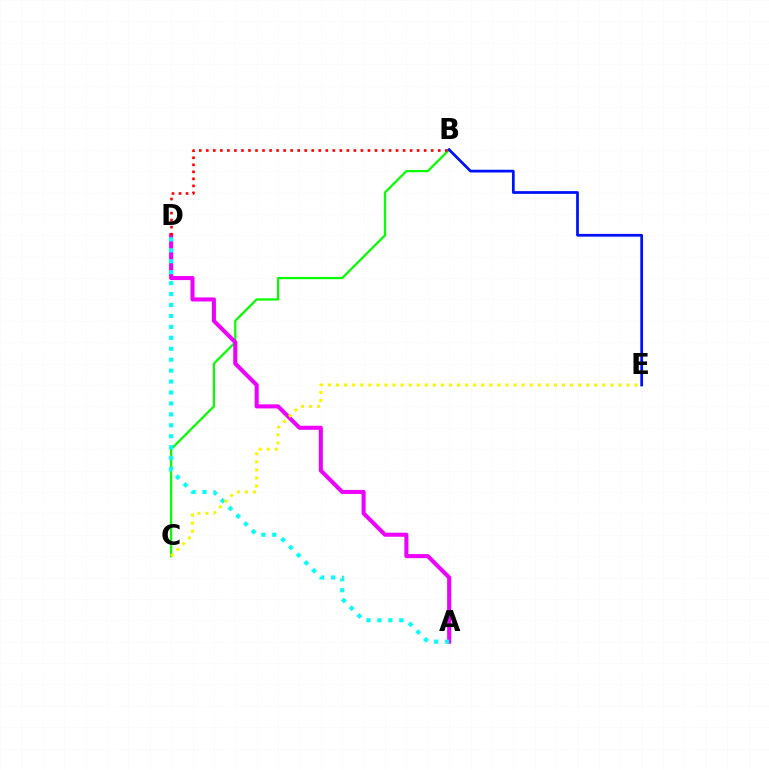{('B', 'C'): [{'color': '#08ff00', 'line_style': 'solid', 'thickness': 1.62}], ('A', 'D'): [{'color': '#ee00ff', 'line_style': 'solid', 'thickness': 2.92}, {'color': '#00fff6', 'line_style': 'dotted', 'thickness': 2.97}], ('B', 'D'): [{'color': '#ff0000', 'line_style': 'dotted', 'thickness': 1.91}], ('C', 'E'): [{'color': '#fcf500', 'line_style': 'dotted', 'thickness': 2.19}], ('B', 'E'): [{'color': '#0010ff', 'line_style': 'solid', 'thickness': 1.97}]}